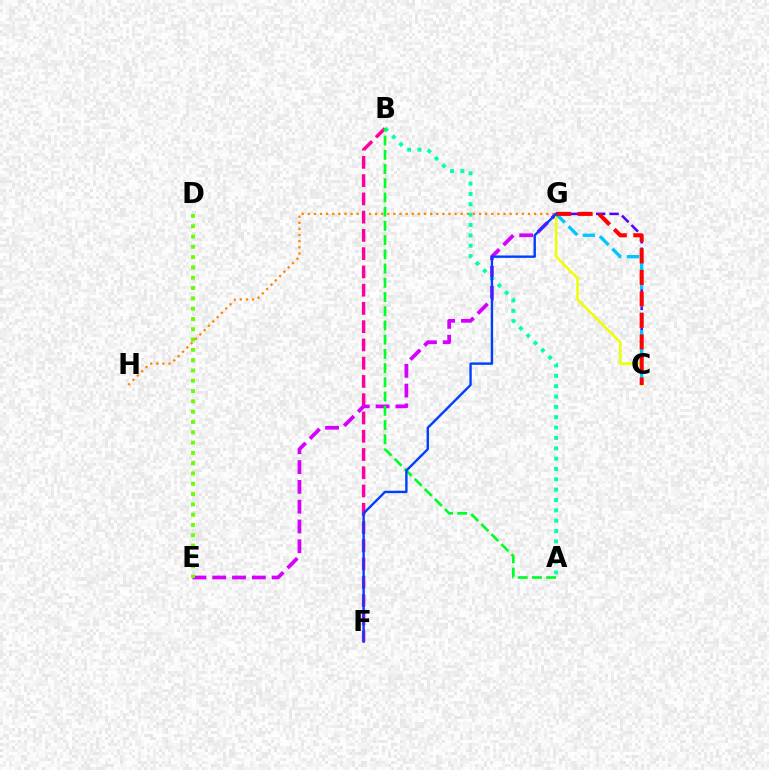{('G', 'H'): [{'color': '#ff8800', 'line_style': 'dotted', 'thickness': 1.66}], ('B', 'F'): [{'color': '#ff00a0', 'line_style': 'dashed', 'thickness': 2.48}], ('C', 'G'): [{'color': '#4f00ff', 'line_style': 'dashed', 'thickness': 1.81}, {'color': '#eeff00', 'line_style': 'solid', 'thickness': 1.81}, {'color': '#00c7ff', 'line_style': 'dashed', 'thickness': 2.4}, {'color': '#ff0000', 'line_style': 'dashed', 'thickness': 2.92}], ('E', 'G'): [{'color': '#d600ff', 'line_style': 'dashed', 'thickness': 2.69}], ('A', 'B'): [{'color': '#00ffaf', 'line_style': 'dotted', 'thickness': 2.81}, {'color': '#00ff27', 'line_style': 'dashed', 'thickness': 1.93}], ('D', 'E'): [{'color': '#66ff00', 'line_style': 'dotted', 'thickness': 2.8}], ('F', 'G'): [{'color': '#003fff', 'line_style': 'solid', 'thickness': 1.72}]}